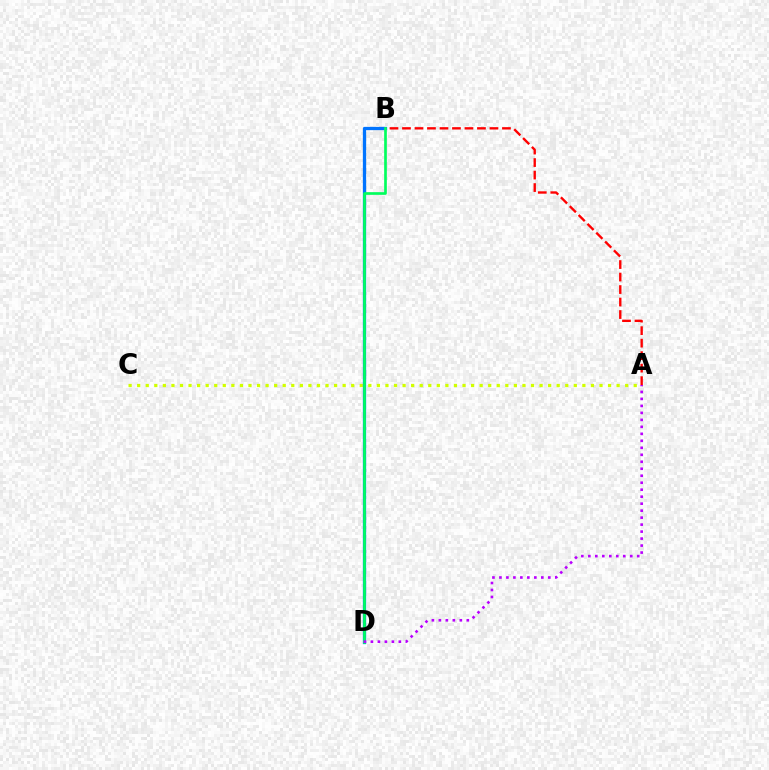{('A', 'C'): [{'color': '#d1ff00', 'line_style': 'dotted', 'thickness': 2.33}], ('A', 'B'): [{'color': '#ff0000', 'line_style': 'dashed', 'thickness': 1.7}], ('B', 'D'): [{'color': '#0074ff', 'line_style': 'solid', 'thickness': 2.37}, {'color': '#00ff5c', 'line_style': 'solid', 'thickness': 1.92}], ('A', 'D'): [{'color': '#b900ff', 'line_style': 'dotted', 'thickness': 1.9}]}